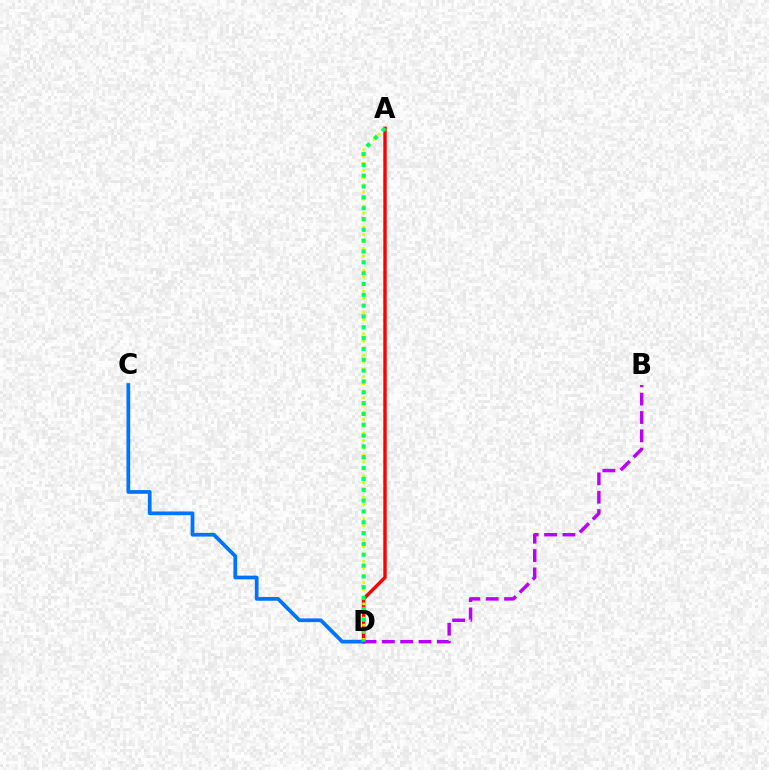{('A', 'D'): [{'color': '#ff0000', 'line_style': 'solid', 'thickness': 2.46}, {'color': '#d1ff00', 'line_style': 'dotted', 'thickness': 1.93}, {'color': '#00ff5c', 'line_style': 'dotted', 'thickness': 2.94}], ('C', 'D'): [{'color': '#0074ff', 'line_style': 'solid', 'thickness': 2.69}], ('B', 'D'): [{'color': '#b900ff', 'line_style': 'dashed', 'thickness': 2.49}]}